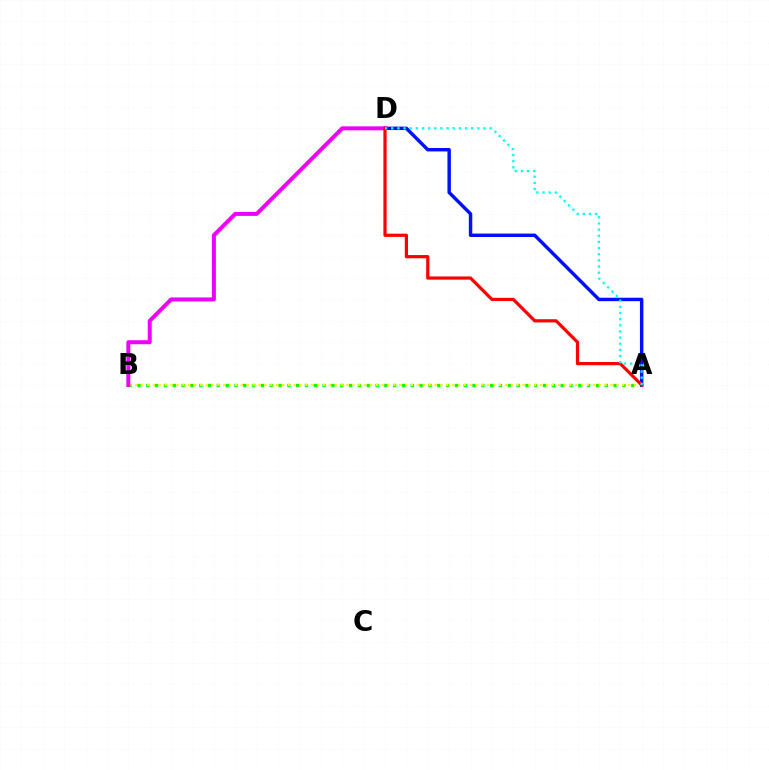{('A', 'B'): [{'color': '#08ff00', 'line_style': 'dotted', 'thickness': 2.4}, {'color': '#fcf500', 'line_style': 'dotted', 'thickness': 1.59}], ('A', 'D'): [{'color': '#0010ff', 'line_style': 'solid', 'thickness': 2.47}, {'color': '#ff0000', 'line_style': 'solid', 'thickness': 2.31}, {'color': '#00fff6', 'line_style': 'dotted', 'thickness': 1.67}], ('B', 'D'): [{'color': '#ee00ff', 'line_style': 'solid', 'thickness': 2.87}]}